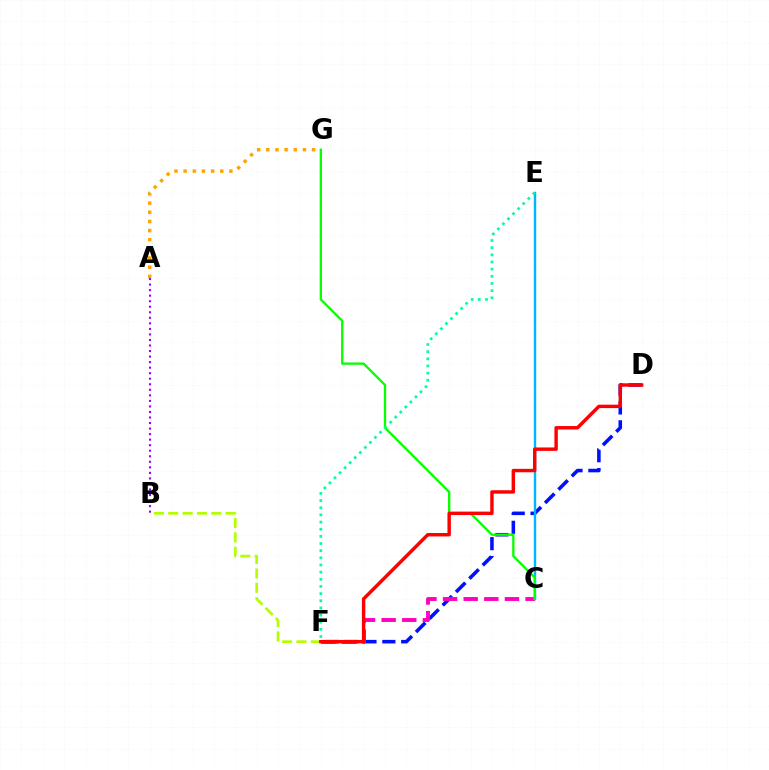{('A', 'B'): [{'color': '#9b00ff', 'line_style': 'dotted', 'thickness': 1.5}], ('D', 'F'): [{'color': '#0010ff', 'line_style': 'dashed', 'thickness': 2.56}, {'color': '#ff0000', 'line_style': 'solid', 'thickness': 2.47}], ('C', 'F'): [{'color': '#ff00bd', 'line_style': 'dashed', 'thickness': 2.8}], ('C', 'E'): [{'color': '#00b5ff', 'line_style': 'solid', 'thickness': 1.72}], ('C', 'G'): [{'color': '#08ff00', 'line_style': 'solid', 'thickness': 1.67}], ('A', 'G'): [{'color': '#ffa500', 'line_style': 'dotted', 'thickness': 2.49}], ('B', 'F'): [{'color': '#b3ff00', 'line_style': 'dashed', 'thickness': 1.95}], ('E', 'F'): [{'color': '#00ff9d', 'line_style': 'dotted', 'thickness': 1.94}]}